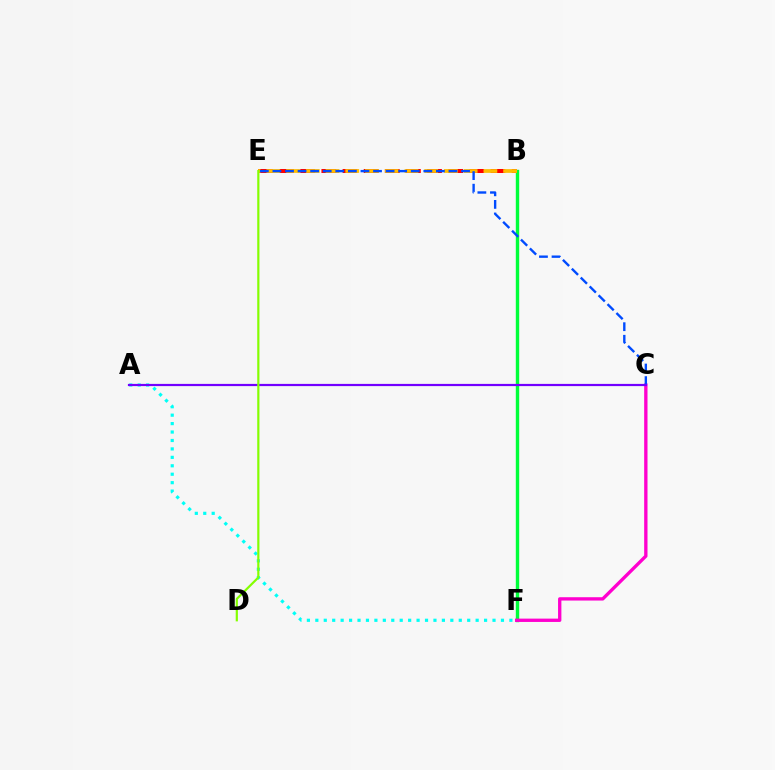{('B', 'F'): [{'color': '#00ff39', 'line_style': 'solid', 'thickness': 2.45}], ('A', 'F'): [{'color': '#00fff6', 'line_style': 'dotted', 'thickness': 2.29}], ('B', 'E'): [{'color': '#ff0000', 'line_style': 'dashed', 'thickness': 2.87}, {'color': '#ffbd00', 'line_style': 'dashed', 'thickness': 2.68}], ('C', 'F'): [{'color': '#ff00cf', 'line_style': 'solid', 'thickness': 2.4}], ('C', 'E'): [{'color': '#004bff', 'line_style': 'dashed', 'thickness': 1.71}], ('A', 'C'): [{'color': '#7200ff', 'line_style': 'solid', 'thickness': 1.59}], ('D', 'E'): [{'color': '#84ff00', 'line_style': 'solid', 'thickness': 1.58}]}